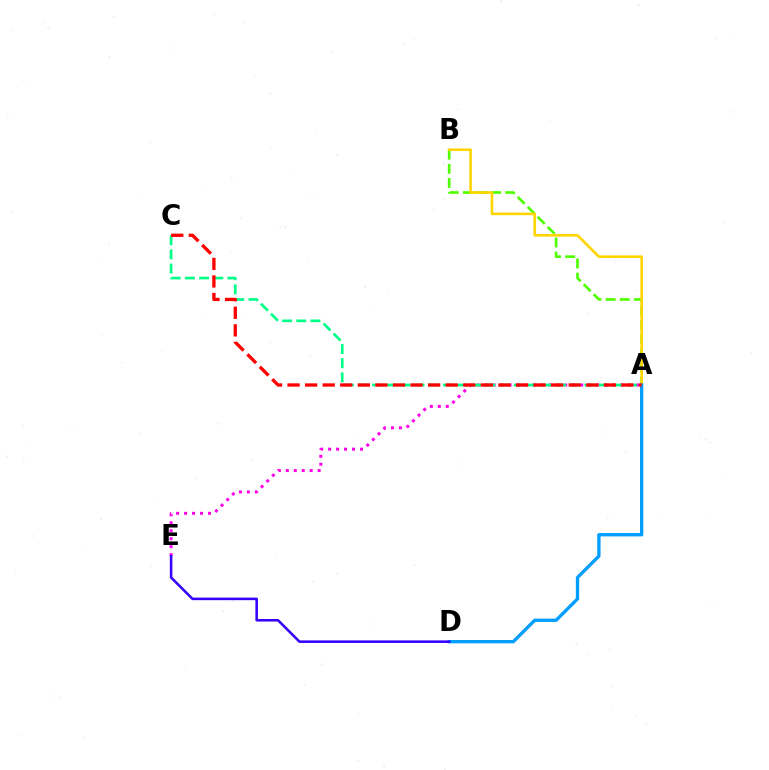{('A', 'B'): [{'color': '#4fff00', 'line_style': 'dashed', 'thickness': 1.92}, {'color': '#ffd500', 'line_style': 'solid', 'thickness': 1.87}], ('A', 'E'): [{'color': '#ff00ed', 'line_style': 'dotted', 'thickness': 2.16}], ('A', 'D'): [{'color': '#009eff', 'line_style': 'solid', 'thickness': 2.39}], ('A', 'C'): [{'color': '#00ff86', 'line_style': 'dashed', 'thickness': 1.92}, {'color': '#ff0000', 'line_style': 'dashed', 'thickness': 2.39}], ('D', 'E'): [{'color': '#3700ff', 'line_style': 'solid', 'thickness': 1.84}]}